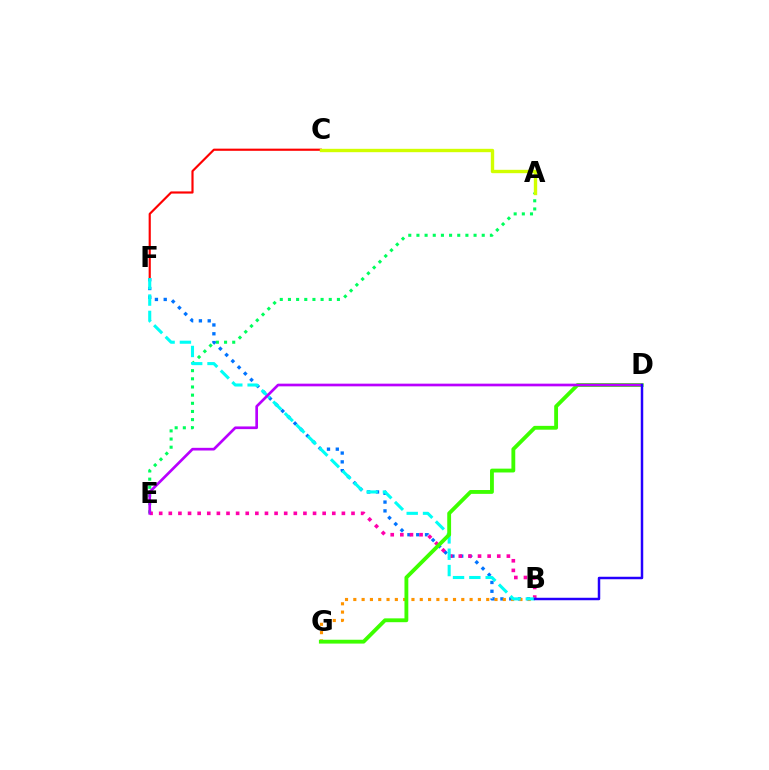{('B', 'F'): [{'color': '#0074ff', 'line_style': 'dotted', 'thickness': 2.39}, {'color': '#00fff6', 'line_style': 'dashed', 'thickness': 2.22}], ('C', 'F'): [{'color': '#ff0000', 'line_style': 'solid', 'thickness': 1.56}], ('A', 'E'): [{'color': '#00ff5c', 'line_style': 'dotted', 'thickness': 2.22}], ('B', 'E'): [{'color': '#ff00ac', 'line_style': 'dotted', 'thickness': 2.61}], ('B', 'G'): [{'color': '#ff9400', 'line_style': 'dotted', 'thickness': 2.26}], ('A', 'C'): [{'color': '#d1ff00', 'line_style': 'solid', 'thickness': 2.43}], ('D', 'G'): [{'color': '#3dff00', 'line_style': 'solid', 'thickness': 2.76}], ('D', 'E'): [{'color': '#b900ff', 'line_style': 'solid', 'thickness': 1.93}], ('B', 'D'): [{'color': '#2500ff', 'line_style': 'solid', 'thickness': 1.78}]}